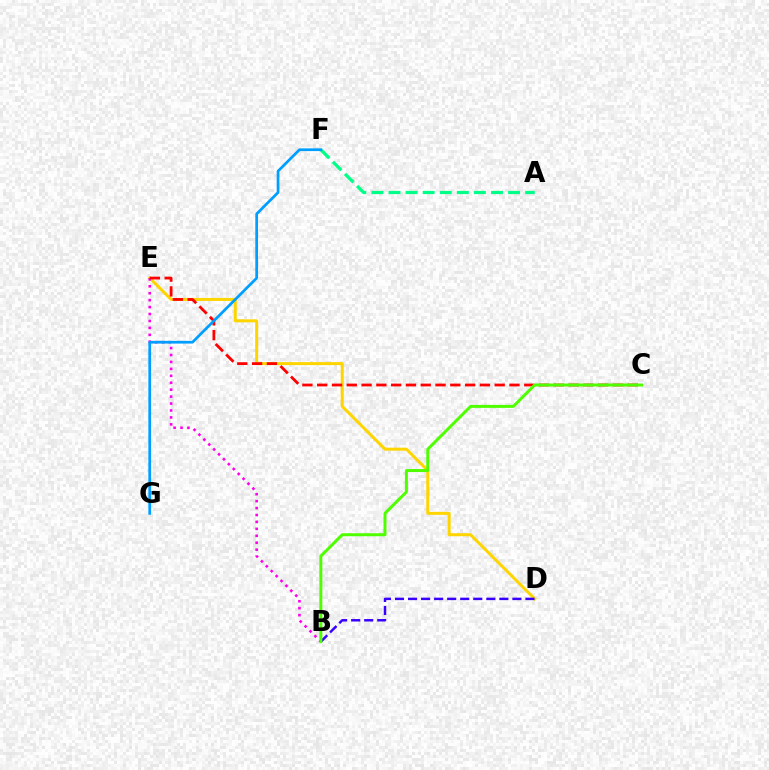{('D', 'E'): [{'color': '#ffd500', 'line_style': 'solid', 'thickness': 2.16}], ('B', 'E'): [{'color': '#ff00ed', 'line_style': 'dotted', 'thickness': 1.88}], ('C', 'E'): [{'color': '#ff0000', 'line_style': 'dashed', 'thickness': 2.01}], ('B', 'D'): [{'color': '#3700ff', 'line_style': 'dashed', 'thickness': 1.77}], ('A', 'F'): [{'color': '#00ff86', 'line_style': 'dashed', 'thickness': 2.32}], ('B', 'C'): [{'color': '#4fff00', 'line_style': 'solid', 'thickness': 2.15}], ('F', 'G'): [{'color': '#009eff', 'line_style': 'solid', 'thickness': 1.96}]}